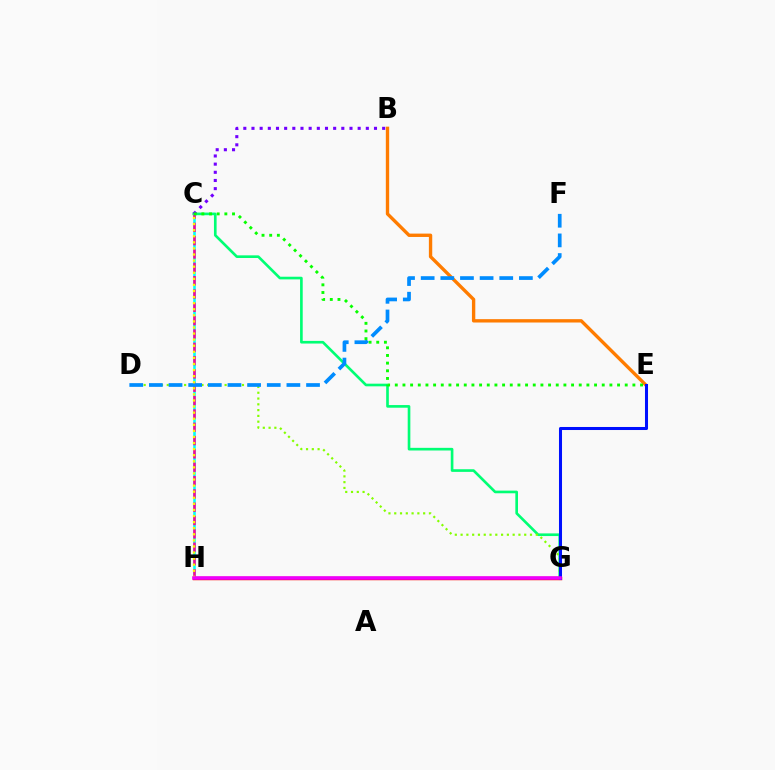{('C', 'G'): [{'color': '#00ff74', 'line_style': 'solid', 'thickness': 1.91}], ('C', 'H'): [{'color': '#00fff6', 'line_style': 'solid', 'thickness': 1.86}, {'color': '#ff0094', 'line_style': 'dashed', 'thickness': 1.81}, {'color': '#fcf500', 'line_style': 'dotted', 'thickness': 1.65}], ('B', 'C'): [{'color': '#7200ff', 'line_style': 'dotted', 'thickness': 2.22}], ('B', 'E'): [{'color': '#ff7c00', 'line_style': 'solid', 'thickness': 2.42}], ('G', 'H'): [{'color': '#ff0000', 'line_style': 'solid', 'thickness': 2.49}, {'color': '#ee00ff', 'line_style': 'solid', 'thickness': 2.54}], ('D', 'G'): [{'color': '#84ff00', 'line_style': 'dotted', 'thickness': 1.57}], ('E', 'G'): [{'color': '#0010ff', 'line_style': 'solid', 'thickness': 2.19}], ('D', 'F'): [{'color': '#008cff', 'line_style': 'dashed', 'thickness': 2.67}], ('C', 'E'): [{'color': '#08ff00', 'line_style': 'dotted', 'thickness': 2.08}]}